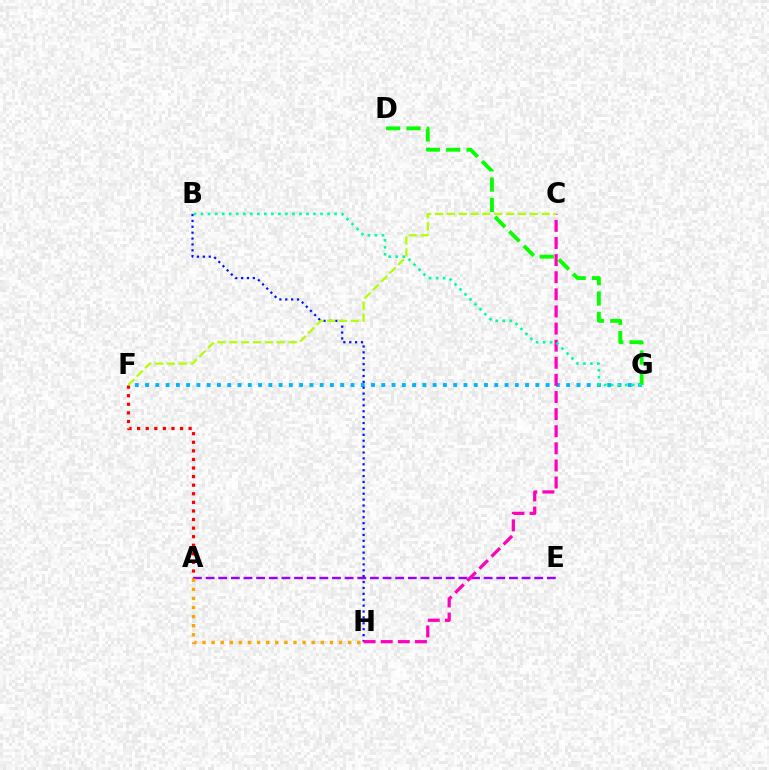{('F', 'G'): [{'color': '#00b5ff', 'line_style': 'dotted', 'thickness': 2.79}], ('A', 'E'): [{'color': '#9b00ff', 'line_style': 'dashed', 'thickness': 1.72}], ('A', 'F'): [{'color': '#ff0000', 'line_style': 'dotted', 'thickness': 2.33}], ('B', 'H'): [{'color': '#0010ff', 'line_style': 'dotted', 'thickness': 1.6}], ('D', 'G'): [{'color': '#08ff00', 'line_style': 'dashed', 'thickness': 2.77}], ('C', 'H'): [{'color': '#ff00bd', 'line_style': 'dashed', 'thickness': 2.32}], ('C', 'F'): [{'color': '#b3ff00', 'line_style': 'dashed', 'thickness': 1.61}], ('B', 'G'): [{'color': '#00ff9d', 'line_style': 'dotted', 'thickness': 1.91}], ('A', 'H'): [{'color': '#ffa500', 'line_style': 'dotted', 'thickness': 2.47}]}